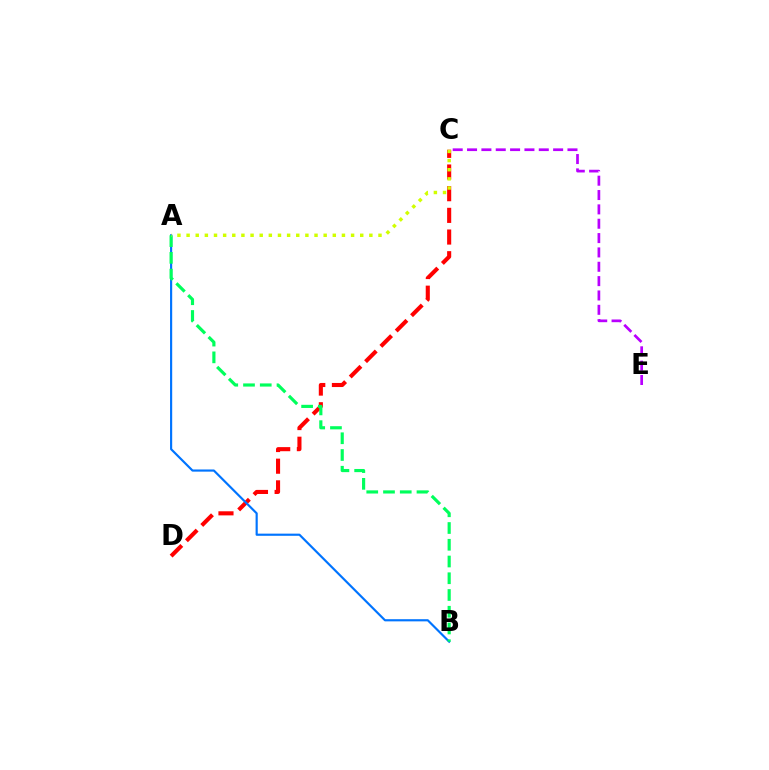{('C', 'D'): [{'color': '#ff0000', 'line_style': 'dashed', 'thickness': 2.94}], ('A', 'B'): [{'color': '#0074ff', 'line_style': 'solid', 'thickness': 1.56}, {'color': '#00ff5c', 'line_style': 'dashed', 'thickness': 2.27}], ('C', 'E'): [{'color': '#b900ff', 'line_style': 'dashed', 'thickness': 1.95}], ('A', 'C'): [{'color': '#d1ff00', 'line_style': 'dotted', 'thickness': 2.48}]}